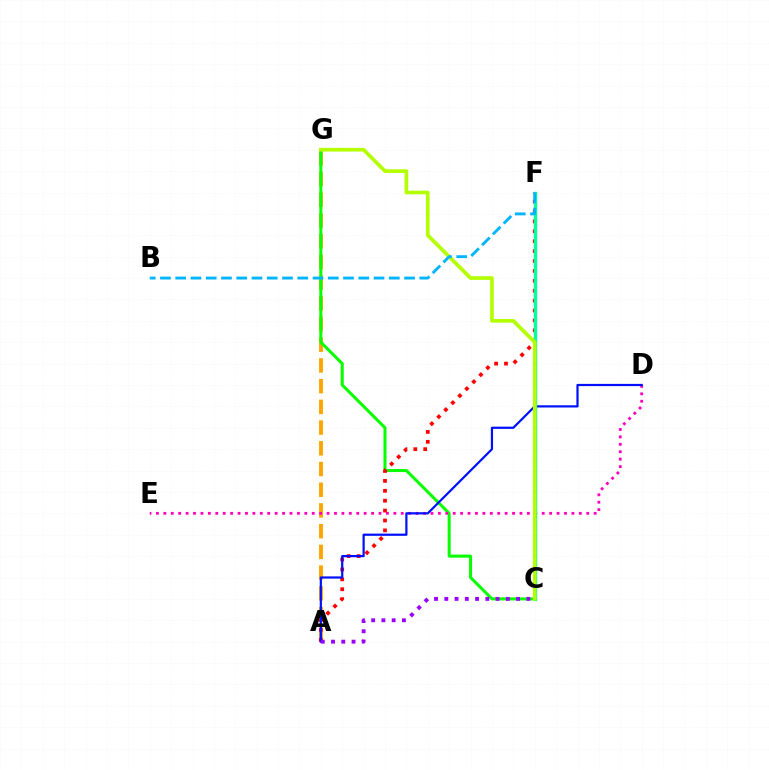{('A', 'G'): [{'color': '#ffa500', 'line_style': 'dashed', 'thickness': 2.81}], ('C', 'G'): [{'color': '#08ff00', 'line_style': 'solid', 'thickness': 2.18}, {'color': '#b3ff00', 'line_style': 'solid', 'thickness': 2.64}], ('D', 'E'): [{'color': '#ff00bd', 'line_style': 'dotted', 'thickness': 2.02}], ('A', 'F'): [{'color': '#ff0000', 'line_style': 'dotted', 'thickness': 2.69}], ('A', 'D'): [{'color': '#0010ff', 'line_style': 'solid', 'thickness': 1.6}], ('C', 'F'): [{'color': '#00ff9d', 'line_style': 'solid', 'thickness': 2.42}], ('A', 'C'): [{'color': '#9b00ff', 'line_style': 'dotted', 'thickness': 2.79}], ('B', 'F'): [{'color': '#00b5ff', 'line_style': 'dashed', 'thickness': 2.07}]}